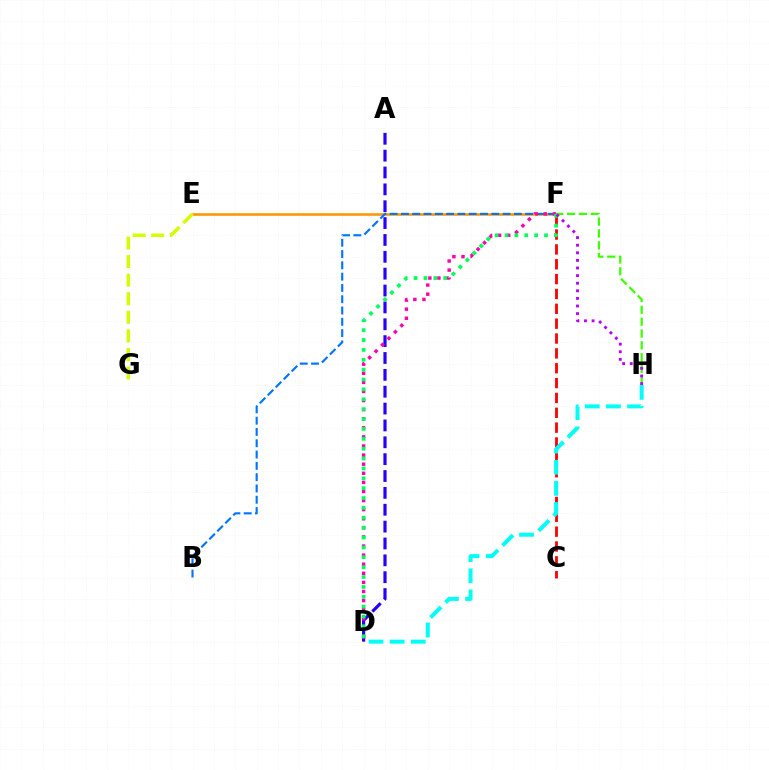{('E', 'F'): [{'color': '#ff9400', 'line_style': 'solid', 'thickness': 1.83}], ('A', 'D'): [{'color': '#2500ff', 'line_style': 'dashed', 'thickness': 2.29}], ('C', 'F'): [{'color': '#ff0000', 'line_style': 'dashed', 'thickness': 2.02}], ('D', 'H'): [{'color': '#00fff6', 'line_style': 'dashed', 'thickness': 2.87}], ('B', 'F'): [{'color': '#0074ff', 'line_style': 'dashed', 'thickness': 1.53}], ('F', 'H'): [{'color': '#3dff00', 'line_style': 'dashed', 'thickness': 1.61}, {'color': '#b900ff', 'line_style': 'dotted', 'thickness': 2.06}], ('D', 'F'): [{'color': '#ff00ac', 'line_style': 'dotted', 'thickness': 2.47}, {'color': '#00ff5c', 'line_style': 'dotted', 'thickness': 2.68}], ('E', 'G'): [{'color': '#d1ff00', 'line_style': 'dashed', 'thickness': 2.52}]}